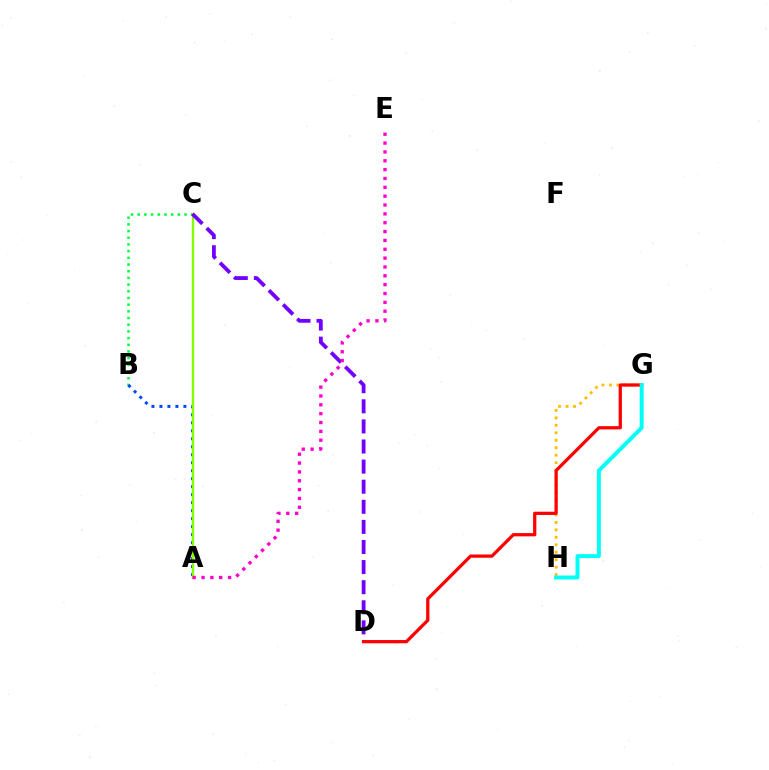{('B', 'C'): [{'color': '#00ff39', 'line_style': 'dotted', 'thickness': 1.82}], ('A', 'B'): [{'color': '#004bff', 'line_style': 'dotted', 'thickness': 2.17}], ('A', 'C'): [{'color': '#84ff00', 'line_style': 'solid', 'thickness': 1.71}], ('G', 'H'): [{'color': '#ffbd00', 'line_style': 'dotted', 'thickness': 2.03}, {'color': '#00fff6', 'line_style': 'solid', 'thickness': 2.84}], ('C', 'D'): [{'color': '#7200ff', 'line_style': 'dashed', 'thickness': 2.73}], ('A', 'E'): [{'color': '#ff00cf', 'line_style': 'dotted', 'thickness': 2.4}], ('D', 'G'): [{'color': '#ff0000', 'line_style': 'solid', 'thickness': 2.34}]}